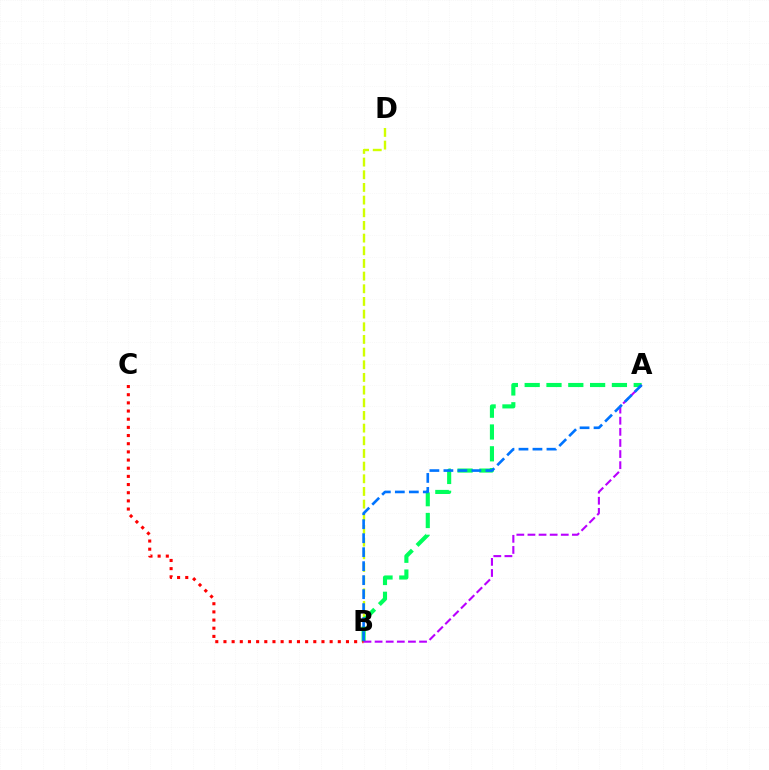{('B', 'D'): [{'color': '#d1ff00', 'line_style': 'dashed', 'thickness': 1.72}], ('A', 'B'): [{'color': '#00ff5c', 'line_style': 'dashed', 'thickness': 2.96}, {'color': '#b900ff', 'line_style': 'dashed', 'thickness': 1.51}, {'color': '#0074ff', 'line_style': 'dashed', 'thickness': 1.9}], ('B', 'C'): [{'color': '#ff0000', 'line_style': 'dotted', 'thickness': 2.22}]}